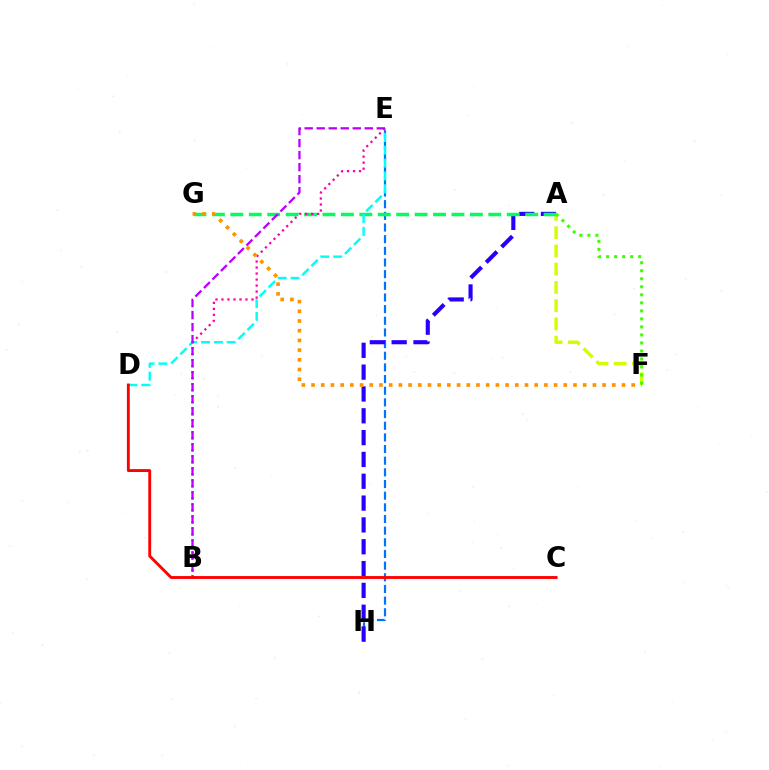{('E', 'H'): [{'color': '#0074ff', 'line_style': 'dashed', 'thickness': 1.58}], ('A', 'F'): [{'color': '#d1ff00', 'line_style': 'dashed', 'thickness': 2.48}, {'color': '#3dff00', 'line_style': 'dotted', 'thickness': 2.18}], ('A', 'H'): [{'color': '#2500ff', 'line_style': 'dashed', 'thickness': 2.96}], ('A', 'G'): [{'color': '#00ff5c', 'line_style': 'dashed', 'thickness': 2.5}], ('D', 'E'): [{'color': '#00fff6', 'line_style': 'dashed', 'thickness': 1.75}], ('B', 'E'): [{'color': '#ff00ac', 'line_style': 'dotted', 'thickness': 1.63}, {'color': '#b900ff', 'line_style': 'dashed', 'thickness': 1.63}], ('C', 'D'): [{'color': '#ff0000', 'line_style': 'solid', 'thickness': 2.07}], ('F', 'G'): [{'color': '#ff9400', 'line_style': 'dotted', 'thickness': 2.64}]}